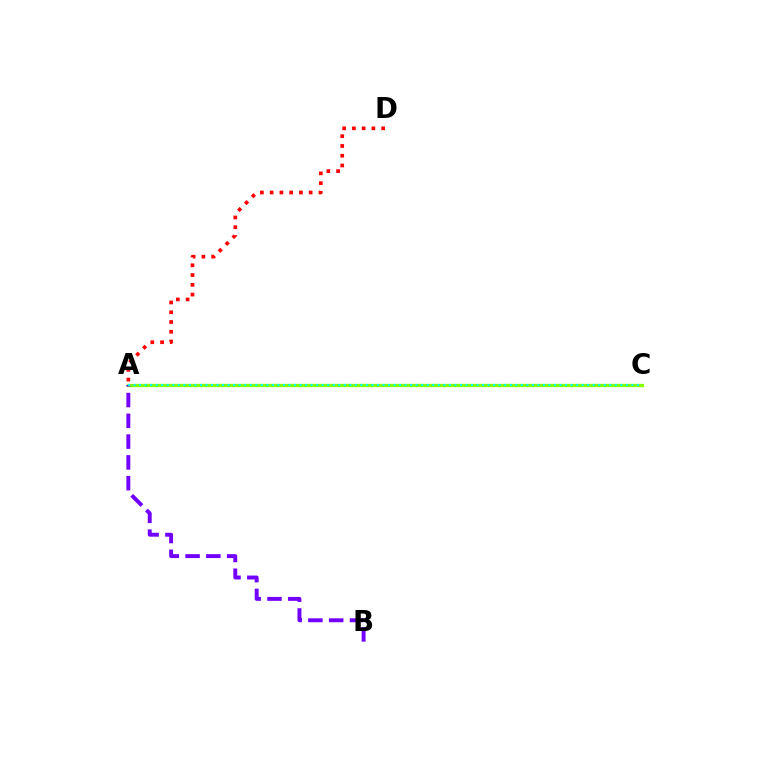{('A', 'C'): [{'color': '#84ff00', 'line_style': 'solid', 'thickness': 2.4}, {'color': '#00fff6', 'line_style': 'dotted', 'thickness': 1.5}], ('A', 'B'): [{'color': '#7200ff', 'line_style': 'dashed', 'thickness': 2.82}], ('A', 'D'): [{'color': '#ff0000', 'line_style': 'dotted', 'thickness': 2.65}]}